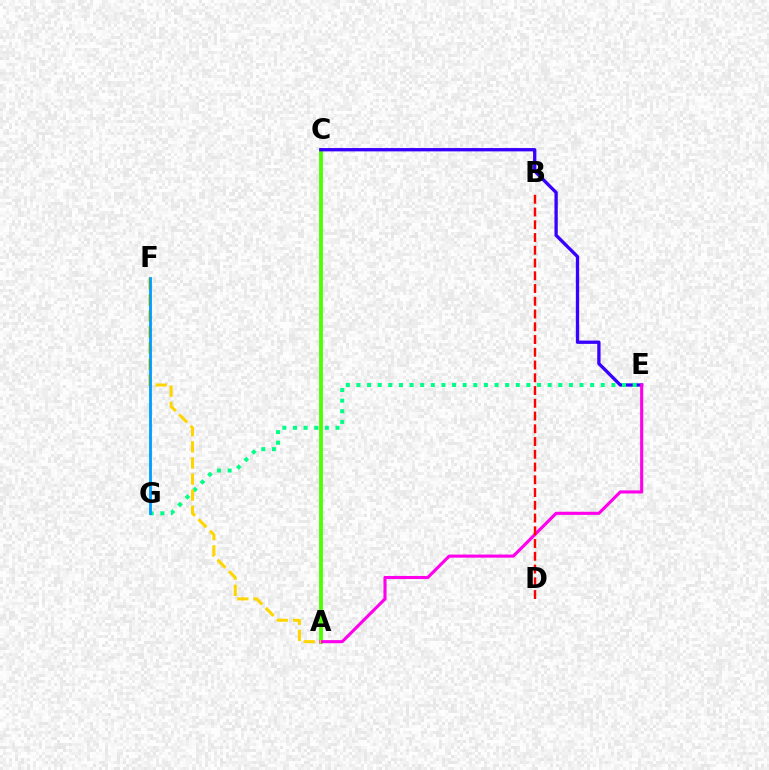{('A', 'C'): [{'color': '#4fff00', 'line_style': 'solid', 'thickness': 2.77}], ('C', 'E'): [{'color': '#3700ff', 'line_style': 'solid', 'thickness': 2.38}], ('A', 'E'): [{'color': '#ff00ed', 'line_style': 'solid', 'thickness': 2.24}], ('B', 'D'): [{'color': '#ff0000', 'line_style': 'dashed', 'thickness': 1.73}], ('E', 'G'): [{'color': '#00ff86', 'line_style': 'dotted', 'thickness': 2.89}], ('A', 'F'): [{'color': '#ffd500', 'line_style': 'dashed', 'thickness': 2.19}], ('F', 'G'): [{'color': '#009eff', 'line_style': 'solid', 'thickness': 2.04}]}